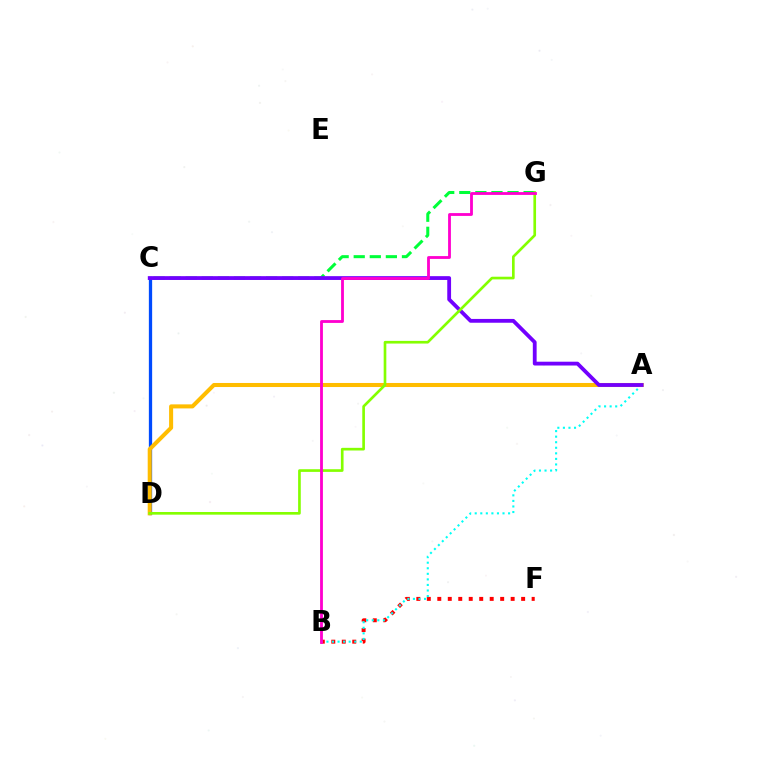{('B', 'F'): [{'color': '#ff0000', 'line_style': 'dotted', 'thickness': 2.85}], ('C', 'D'): [{'color': '#004bff', 'line_style': 'solid', 'thickness': 2.36}], ('C', 'G'): [{'color': '#00ff39', 'line_style': 'dashed', 'thickness': 2.18}], ('A', 'B'): [{'color': '#00fff6', 'line_style': 'dotted', 'thickness': 1.51}], ('A', 'D'): [{'color': '#ffbd00', 'line_style': 'solid', 'thickness': 2.91}], ('A', 'C'): [{'color': '#7200ff', 'line_style': 'solid', 'thickness': 2.74}], ('D', 'G'): [{'color': '#84ff00', 'line_style': 'solid', 'thickness': 1.92}], ('B', 'G'): [{'color': '#ff00cf', 'line_style': 'solid', 'thickness': 2.03}]}